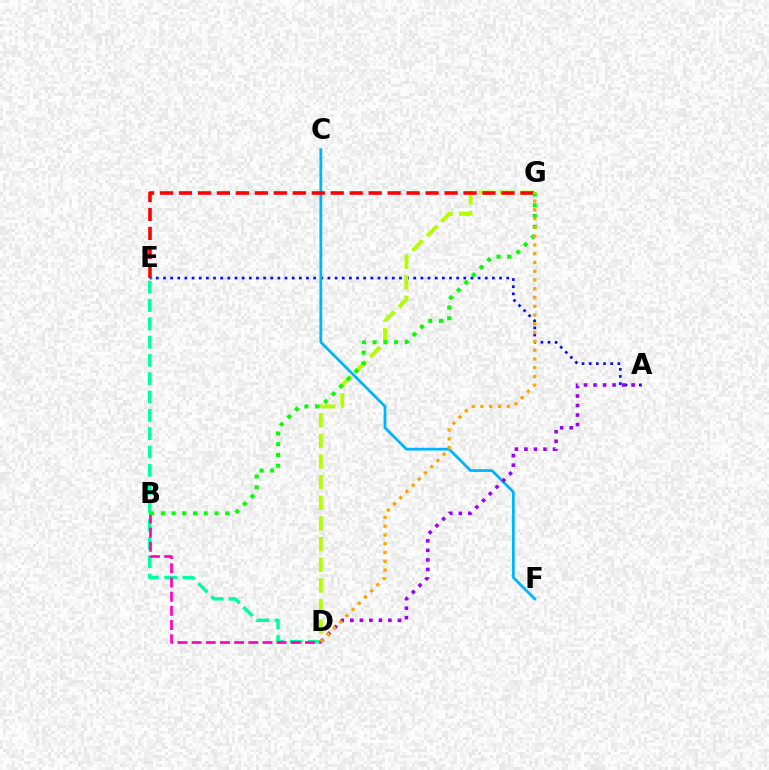{('A', 'E'): [{'color': '#0010ff', 'line_style': 'dotted', 'thickness': 1.94}], ('D', 'E'): [{'color': '#00ff9d', 'line_style': 'dashed', 'thickness': 2.49}], ('D', 'G'): [{'color': '#b3ff00', 'line_style': 'dashed', 'thickness': 2.81}, {'color': '#ffa500', 'line_style': 'dotted', 'thickness': 2.38}], ('B', 'D'): [{'color': '#ff00bd', 'line_style': 'dashed', 'thickness': 1.93}], ('C', 'F'): [{'color': '#00b5ff', 'line_style': 'solid', 'thickness': 2.0}], ('E', 'G'): [{'color': '#ff0000', 'line_style': 'dashed', 'thickness': 2.58}], ('B', 'G'): [{'color': '#08ff00', 'line_style': 'dotted', 'thickness': 2.92}], ('A', 'D'): [{'color': '#9b00ff', 'line_style': 'dotted', 'thickness': 2.59}]}